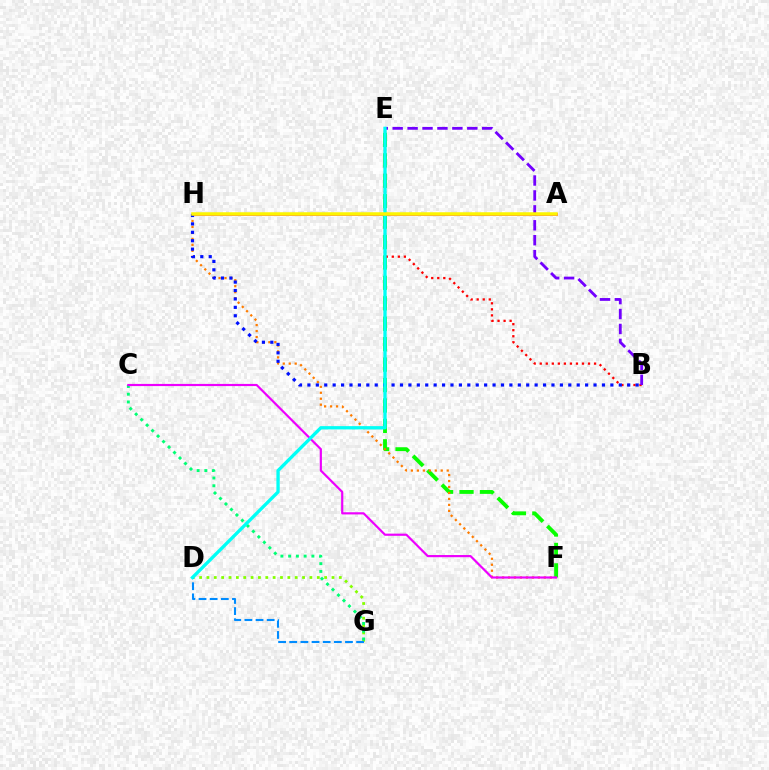{('D', 'G'): [{'color': '#84ff00', 'line_style': 'dotted', 'thickness': 2.0}, {'color': '#008cff', 'line_style': 'dashed', 'thickness': 1.51}], ('E', 'F'): [{'color': '#08ff00', 'line_style': 'dashed', 'thickness': 2.77}], ('A', 'H'): [{'color': '#ff0094', 'line_style': 'solid', 'thickness': 1.97}, {'color': '#fcf500', 'line_style': 'solid', 'thickness': 2.53}], ('C', 'G'): [{'color': '#00ff74', 'line_style': 'dotted', 'thickness': 2.11}], ('F', 'H'): [{'color': '#ff7c00', 'line_style': 'dotted', 'thickness': 1.62}], ('B', 'E'): [{'color': '#ff0000', 'line_style': 'dotted', 'thickness': 1.64}, {'color': '#7200ff', 'line_style': 'dashed', 'thickness': 2.03}], ('B', 'H'): [{'color': '#0010ff', 'line_style': 'dotted', 'thickness': 2.29}], ('C', 'F'): [{'color': '#ee00ff', 'line_style': 'solid', 'thickness': 1.57}], ('D', 'E'): [{'color': '#00fff6', 'line_style': 'solid', 'thickness': 2.38}]}